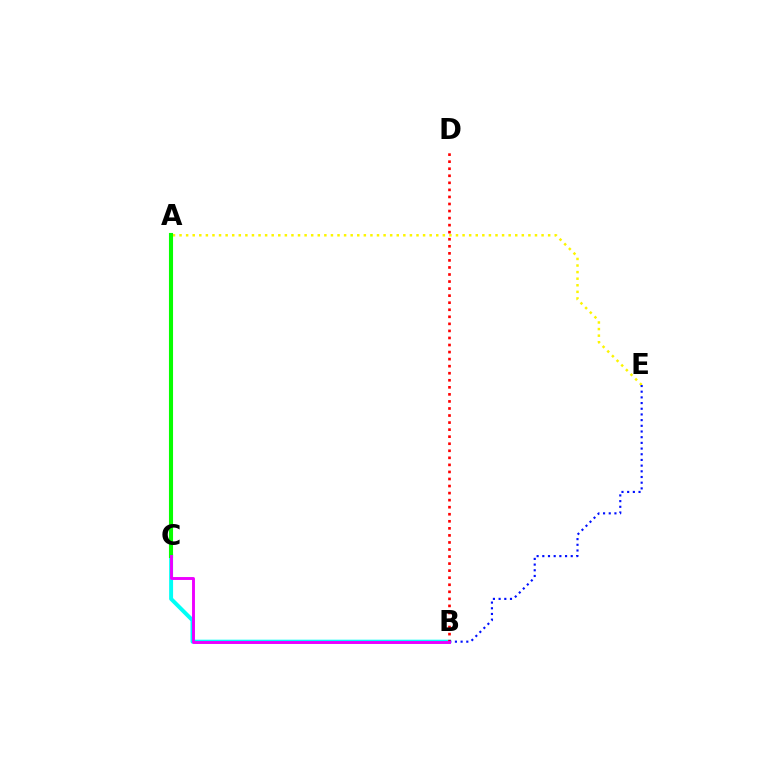{('A', 'E'): [{'color': '#fcf500', 'line_style': 'dotted', 'thickness': 1.79}], ('B', 'C'): [{'color': '#00fff6', 'line_style': 'solid', 'thickness': 2.84}, {'color': '#ee00ff', 'line_style': 'solid', 'thickness': 2.08}], ('A', 'C'): [{'color': '#08ff00', 'line_style': 'solid', 'thickness': 2.95}], ('B', 'D'): [{'color': '#ff0000', 'line_style': 'dotted', 'thickness': 1.92}], ('B', 'E'): [{'color': '#0010ff', 'line_style': 'dotted', 'thickness': 1.55}]}